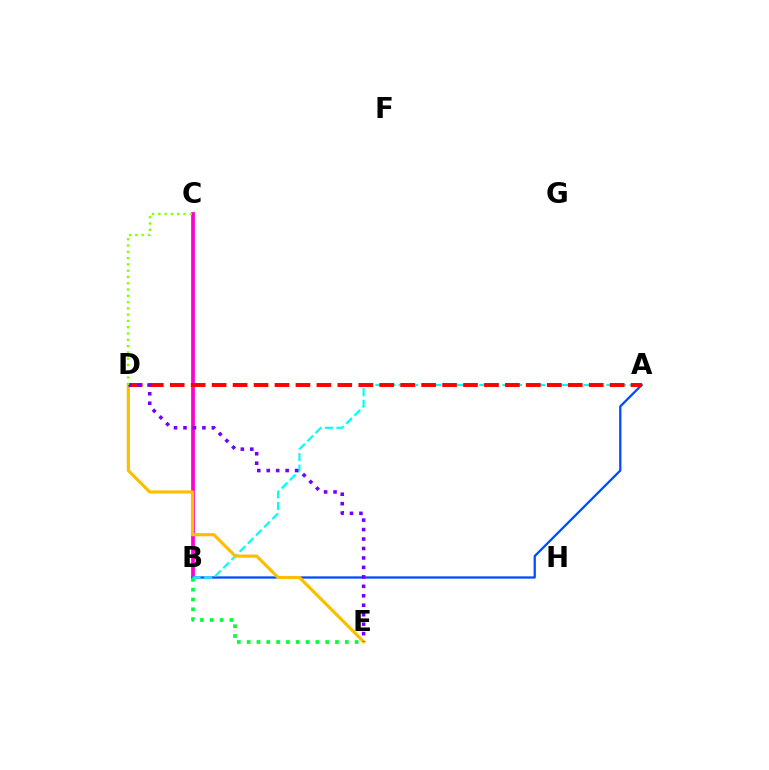{('B', 'C'): [{'color': '#ff00cf', 'line_style': 'solid', 'thickness': 2.69}], ('A', 'B'): [{'color': '#004bff', 'line_style': 'solid', 'thickness': 1.63}, {'color': '#00fff6', 'line_style': 'dashed', 'thickness': 1.57}], ('B', 'E'): [{'color': '#00ff39', 'line_style': 'dotted', 'thickness': 2.67}], ('A', 'D'): [{'color': '#ff0000', 'line_style': 'dashed', 'thickness': 2.85}], ('D', 'E'): [{'color': '#ffbd00', 'line_style': 'solid', 'thickness': 2.27}, {'color': '#7200ff', 'line_style': 'dotted', 'thickness': 2.57}], ('C', 'D'): [{'color': '#84ff00', 'line_style': 'dotted', 'thickness': 1.71}]}